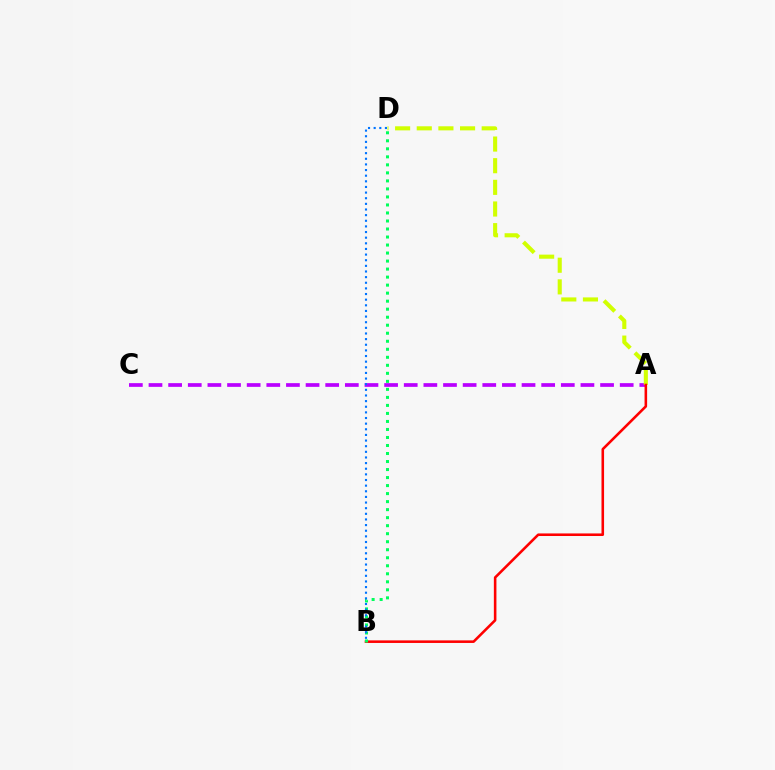{('A', 'C'): [{'color': '#b900ff', 'line_style': 'dashed', 'thickness': 2.67}], ('A', 'D'): [{'color': '#d1ff00', 'line_style': 'dashed', 'thickness': 2.94}], ('A', 'B'): [{'color': '#ff0000', 'line_style': 'solid', 'thickness': 1.85}], ('B', 'D'): [{'color': '#00ff5c', 'line_style': 'dotted', 'thickness': 2.18}, {'color': '#0074ff', 'line_style': 'dotted', 'thickness': 1.53}]}